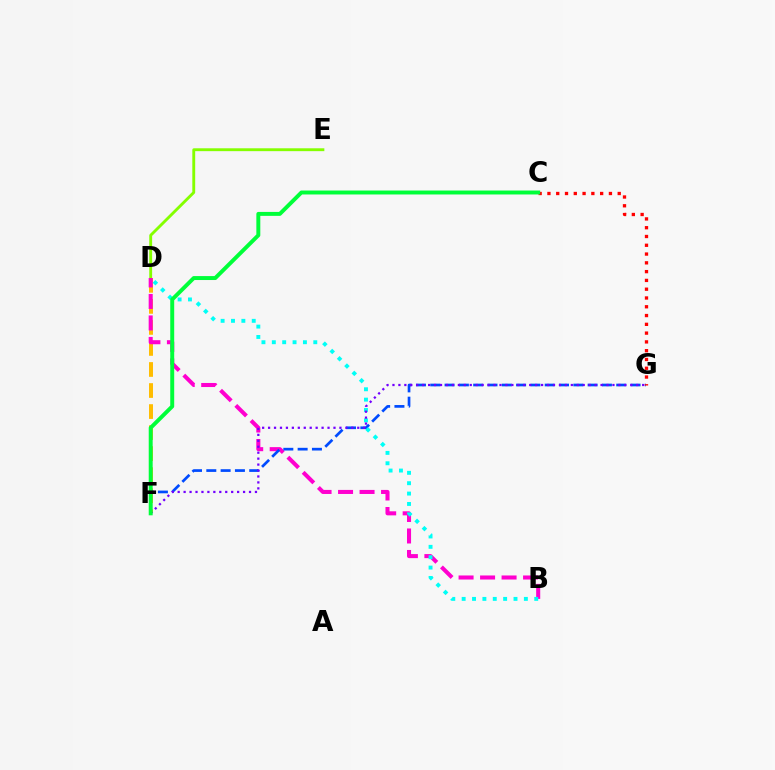{('D', 'F'): [{'color': '#ffbd00', 'line_style': 'dashed', 'thickness': 2.86}], ('D', 'E'): [{'color': '#84ff00', 'line_style': 'solid', 'thickness': 2.07}], ('B', 'D'): [{'color': '#ff00cf', 'line_style': 'dashed', 'thickness': 2.92}, {'color': '#00fff6', 'line_style': 'dotted', 'thickness': 2.82}], ('F', 'G'): [{'color': '#004bff', 'line_style': 'dashed', 'thickness': 1.94}, {'color': '#7200ff', 'line_style': 'dotted', 'thickness': 1.62}], ('C', 'G'): [{'color': '#ff0000', 'line_style': 'dotted', 'thickness': 2.39}], ('C', 'F'): [{'color': '#00ff39', 'line_style': 'solid', 'thickness': 2.84}]}